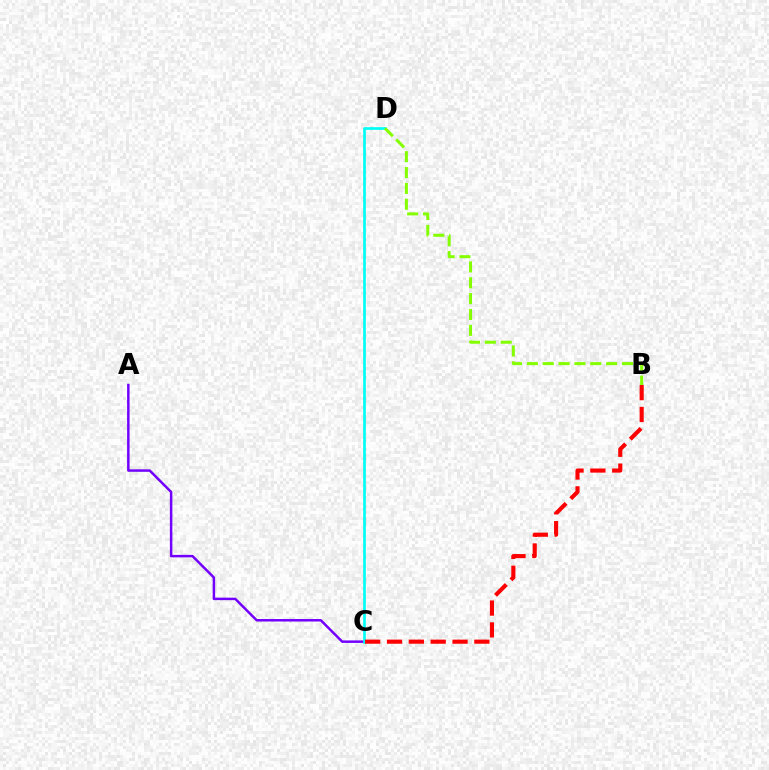{('A', 'C'): [{'color': '#7200ff', 'line_style': 'solid', 'thickness': 1.79}], ('C', 'D'): [{'color': '#00fff6', 'line_style': 'solid', 'thickness': 1.95}], ('B', 'D'): [{'color': '#84ff00', 'line_style': 'dashed', 'thickness': 2.15}], ('B', 'C'): [{'color': '#ff0000', 'line_style': 'dashed', 'thickness': 2.97}]}